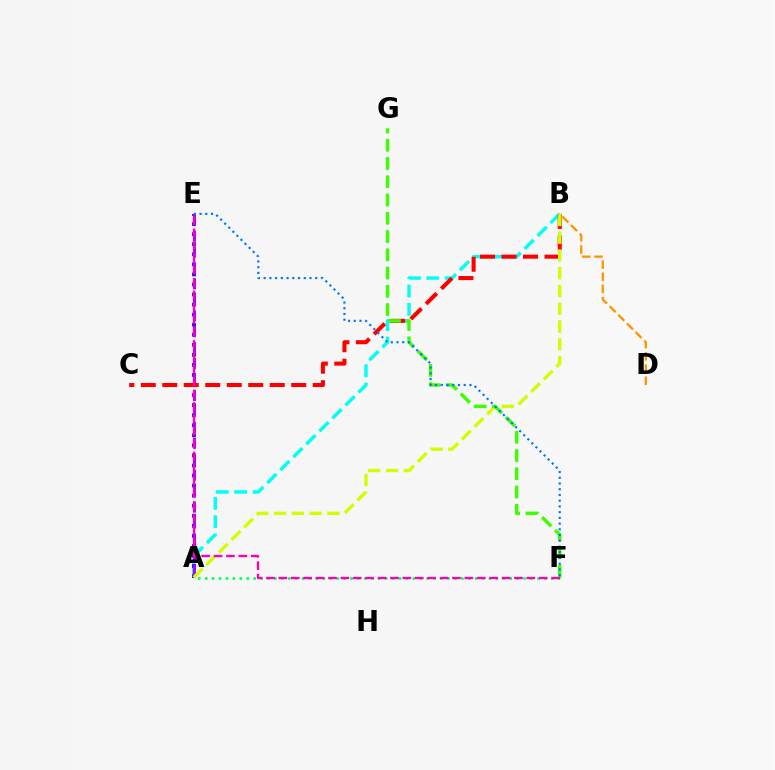{('B', 'D'): [{'color': '#ff9400', 'line_style': 'dashed', 'thickness': 1.66}], ('A', 'B'): [{'color': '#00fff6', 'line_style': 'dashed', 'thickness': 2.5}, {'color': '#d1ff00', 'line_style': 'dashed', 'thickness': 2.41}], ('A', 'F'): [{'color': '#00ff5c', 'line_style': 'dotted', 'thickness': 1.88}], ('A', 'E'): [{'color': '#2500ff', 'line_style': 'dotted', 'thickness': 2.73}, {'color': '#b900ff', 'line_style': 'dashed', 'thickness': 2.17}], ('B', 'C'): [{'color': '#ff0000', 'line_style': 'dashed', 'thickness': 2.92}], ('F', 'G'): [{'color': '#3dff00', 'line_style': 'dashed', 'thickness': 2.48}], ('E', 'F'): [{'color': '#0074ff', 'line_style': 'dotted', 'thickness': 1.56}, {'color': '#ff00ac', 'line_style': 'dashed', 'thickness': 1.68}]}